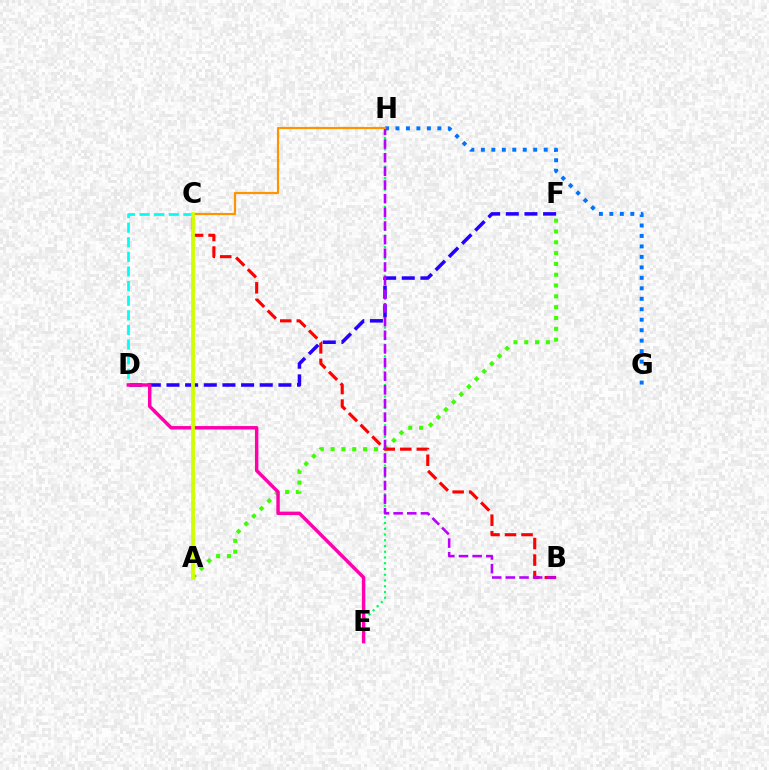{('E', 'H'): [{'color': '#00ff5c', 'line_style': 'dotted', 'thickness': 1.56}], ('A', 'F'): [{'color': '#3dff00', 'line_style': 'dotted', 'thickness': 2.94}], ('B', 'C'): [{'color': '#ff0000', 'line_style': 'dashed', 'thickness': 2.24}], ('D', 'F'): [{'color': '#2500ff', 'line_style': 'dashed', 'thickness': 2.53}], ('G', 'H'): [{'color': '#0074ff', 'line_style': 'dotted', 'thickness': 2.85}], ('C', 'D'): [{'color': '#00fff6', 'line_style': 'dashed', 'thickness': 1.99}], ('D', 'E'): [{'color': '#ff00ac', 'line_style': 'solid', 'thickness': 2.48}], ('B', 'H'): [{'color': '#b900ff', 'line_style': 'dashed', 'thickness': 1.86}], ('C', 'H'): [{'color': '#ff9400', 'line_style': 'solid', 'thickness': 1.57}], ('A', 'C'): [{'color': '#d1ff00', 'line_style': 'solid', 'thickness': 2.73}]}